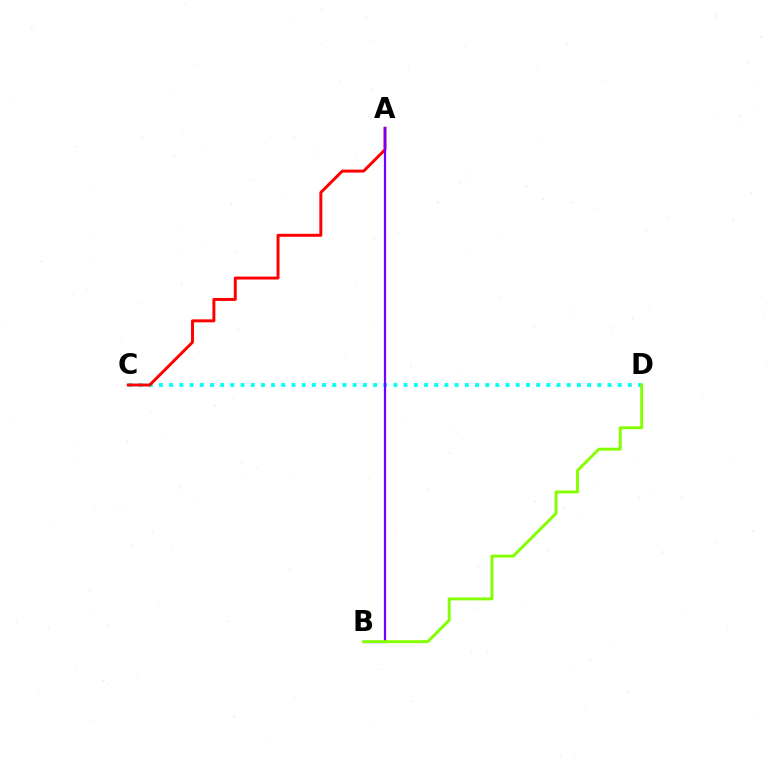{('C', 'D'): [{'color': '#00fff6', 'line_style': 'dotted', 'thickness': 2.77}], ('A', 'C'): [{'color': '#ff0000', 'line_style': 'solid', 'thickness': 2.12}], ('A', 'B'): [{'color': '#7200ff', 'line_style': 'solid', 'thickness': 1.61}], ('B', 'D'): [{'color': '#84ff00', 'line_style': 'solid', 'thickness': 2.1}]}